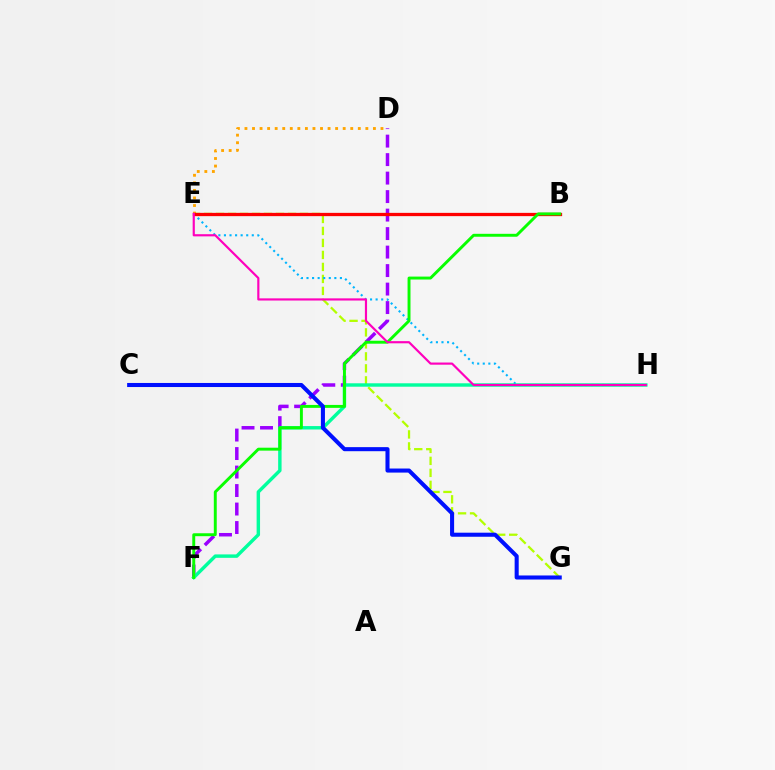{('E', 'G'): [{'color': '#b3ff00', 'line_style': 'dashed', 'thickness': 1.63}], ('E', 'H'): [{'color': '#00b5ff', 'line_style': 'dotted', 'thickness': 1.51}, {'color': '#ff00bd', 'line_style': 'solid', 'thickness': 1.56}], ('D', 'F'): [{'color': '#9b00ff', 'line_style': 'dashed', 'thickness': 2.51}], ('D', 'E'): [{'color': '#ffa500', 'line_style': 'dotted', 'thickness': 2.05}], ('F', 'H'): [{'color': '#00ff9d', 'line_style': 'solid', 'thickness': 2.46}], ('B', 'E'): [{'color': '#ff0000', 'line_style': 'solid', 'thickness': 2.36}], ('B', 'F'): [{'color': '#08ff00', 'line_style': 'solid', 'thickness': 2.11}], ('C', 'G'): [{'color': '#0010ff', 'line_style': 'solid', 'thickness': 2.92}]}